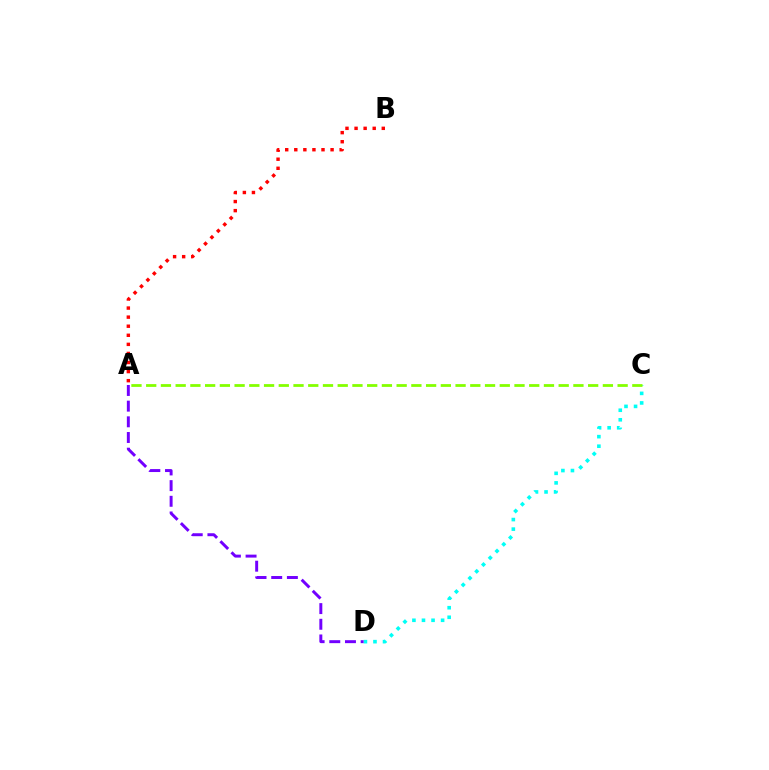{('C', 'D'): [{'color': '#00fff6', 'line_style': 'dotted', 'thickness': 2.6}], ('A', 'D'): [{'color': '#7200ff', 'line_style': 'dashed', 'thickness': 2.13}], ('A', 'C'): [{'color': '#84ff00', 'line_style': 'dashed', 'thickness': 2.0}], ('A', 'B'): [{'color': '#ff0000', 'line_style': 'dotted', 'thickness': 2.47}]}